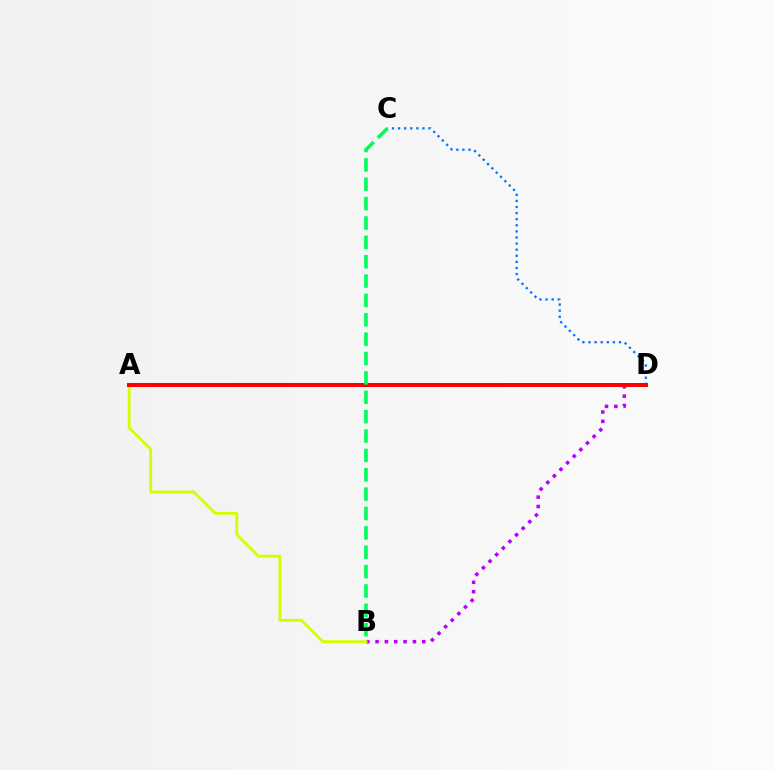{('B', 'D'): [{'color': '#b900ff', 'line_style': 'dotted', 'thickness': 2.54}], ('A', 'B'): [{'color': '#d1ff00', 'line_style': 'solid', 'thickness': 2.04}], ('C', 'D'): [{'color': '#0074ff', 'line_style': 'dotted', 'thickness': 1.66}], ('A', 'D'): [{'color': '#ff0000', 'line_style': 'solid', 'thickness': 2.89}], ('B', 'C'): [{'color': '#00ff5c', 'line_style': 'dashed', 'thickness': 2.63}]}